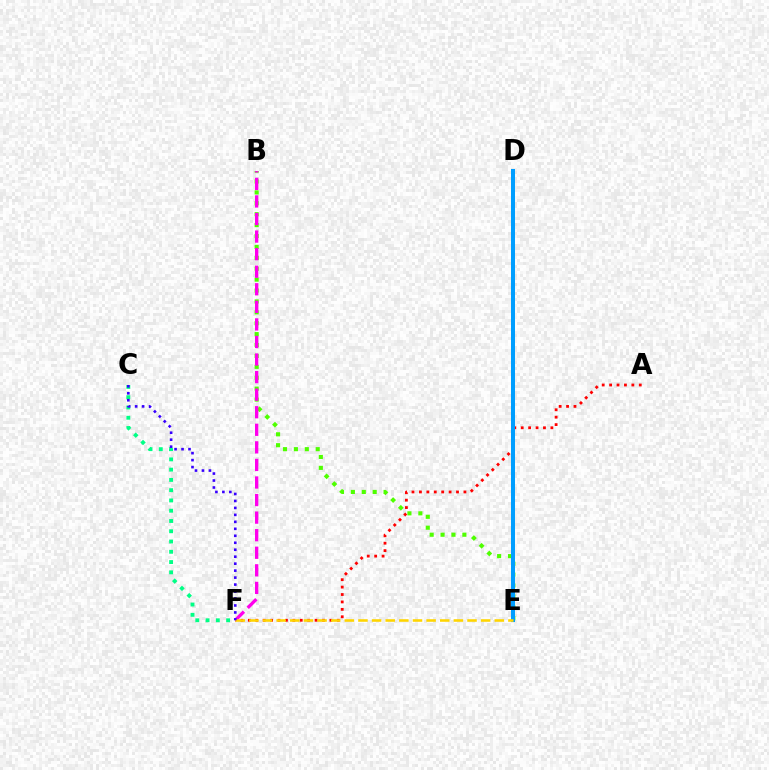{('A', 'F'): [{'color': '#ff0000', 'line_style': 'dotted', 'thickness': 2.01}], ('B', 'E'): [{'color': '#4fff00', 'line_style': 'dotted', 'thickness': 2.96}], ('B', 'F'): [{'color': '#ff00ed', 'line_style': 'dashed', 'thickness': 2.39}], ('D', 'E'): [{'color': '#009eff', 'line_style': 'solid', 'thickness': 2.89}], ('E', 'F'): [{'color': '#ffd500', 'line_style': 'dashed', 'thickness': 1.85}], ('C', 'F'): [{'color': '#00ff86', 'line_style': 'dotted', 'thickness': 2.79}, {'color': '#3700ff', 'line_style': 'dotted', 'thickness': 1.89}]}